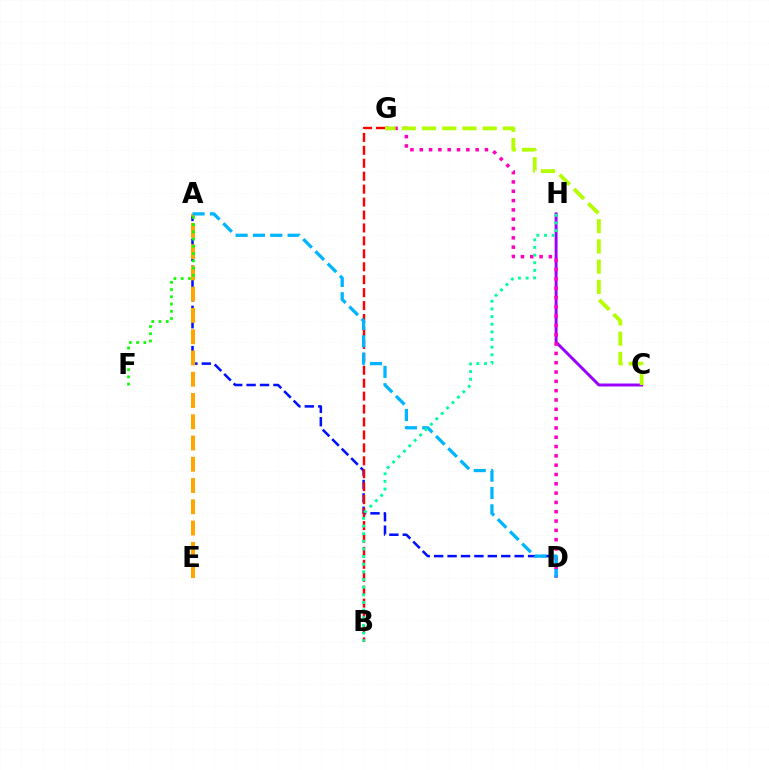{('C', 'H'): [{'color': '#9b00ff', 'line_style': 'solid', 'thickness': 2.12}], ('A', 'D'): [{'color': '#0010ff', 'line_style': 'dashed', 'thickness': 1.82}, {'color': '#00b5ff', 'line_style': 'dashed', 'thickness': 2.35}], ('D', 'G'): [{'color': '#ff00bd', 'line_style': 'dotted', 'thickness': 2.53}], ('C', 'G'): [{'color': '#b3ff00', 'line_style': 'dashed', 'thickness': 2.75}], ('B', 'G'): [{'color': '#ff0000', 'line_style': 'dashed', 'thickness': 1.76}], ('A', 'E'): [{'color': '#ffa500', 'line_style': 'dashed', 'thickness': 2.89}], ('A', 'F'): [{'color': '#08ff00', 'line_style': 'dotted', 'thickness': 1.97}], ('B', 'H'): [{'color': '#00ff9d', 'line_style': 'dotted', 'thickness': 2.08}]}